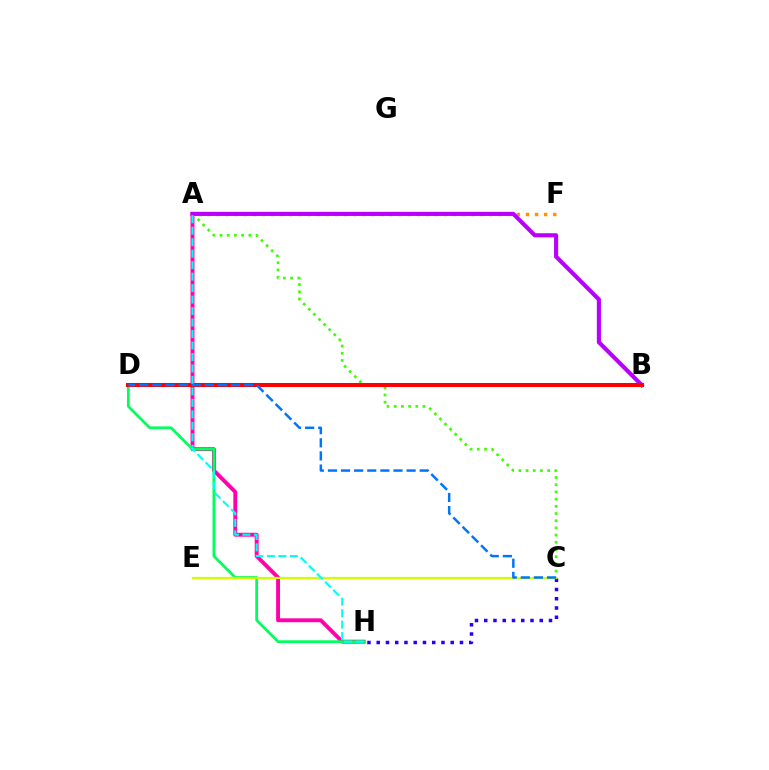{('C', 'H'): [{'color': '#2500ff', 'line_style': 'dotted', 'thickness': 2.51}], ('A', 'C'): [{'color': '#3dff00', 'line_style': 'dotted', 'thickness': 1.96}], ('A', 'H'): [{'color': '#ff00ac', 'line_style': 'solid', 'thickness': 2.8}, {'color': '#00fff6', 'line_style': 'dashed', 'thickness': 1.56}], ('D', 'H'): [{'color': '#00ff5c', 'line_style': 'solid', 'thickness': 1.98}], ('A', 'F'): [{'color': '#ff9400', 'line_style': 'dotted', 'thickness': 2.47}], ('A', 'B'): [{'color': '#b900ff', 'line_style': 'solid', 'thickness': 2.96}], ('B', 'D'): [{'color': '#ff0000', 'line_style': 'solid', 'thickness': 2.92}], ('C', 'E'): [{'color': '#d1ff00', 'line_style': 'solid', 'thickness': 1.6}], ('C', 'D'): [{'color': '#0074ff', 'line_style': 'dashed', 'thickness': 1.78}]}